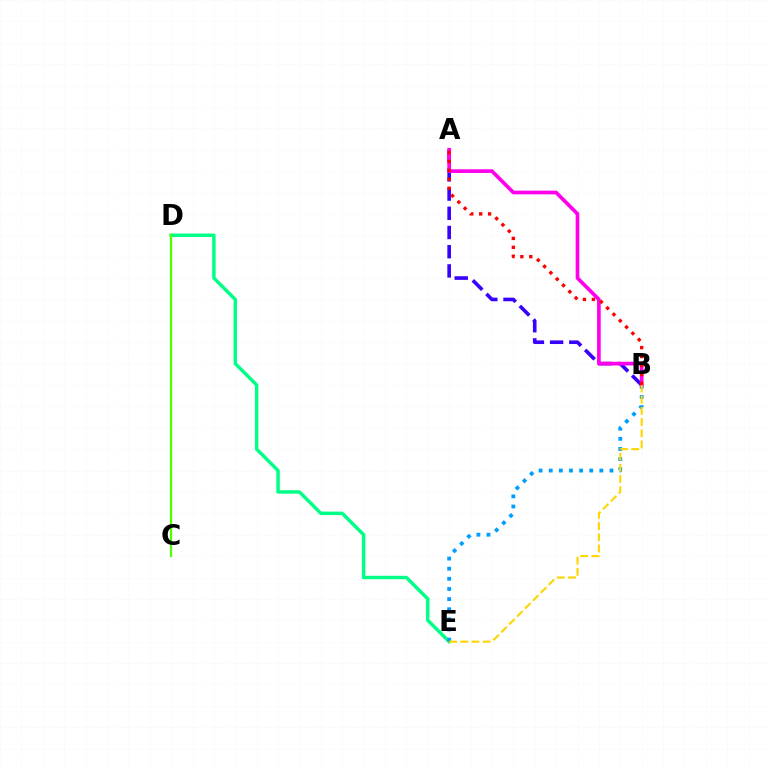{('A', 'B'): [{'color': '#3700ff', 'line_style': 'dashed', 'thickness': 2.61}, {'color': '#ff00ed', 'line_style': 'solid', 'thickness': 2.65}, {'color': '#ff0000', 'line_style': 'dotted', 'thickness': 2.42}], ('D', 'E'): [{'color': '#00ff86', 'line_style': 'solid', 'thickness': 2.49}], ('B', 'E'): [{'color': '#009eff', 'line_style': 'dotted', 'thickness': 2.75}, {'color': '#ffd500', 'line_style': 'dashed', 'thickness': 1.52}], ('C', 'D'): [{'color': '#4fff00', 'line_style': 'solid', 'thickness': 1.61}]}